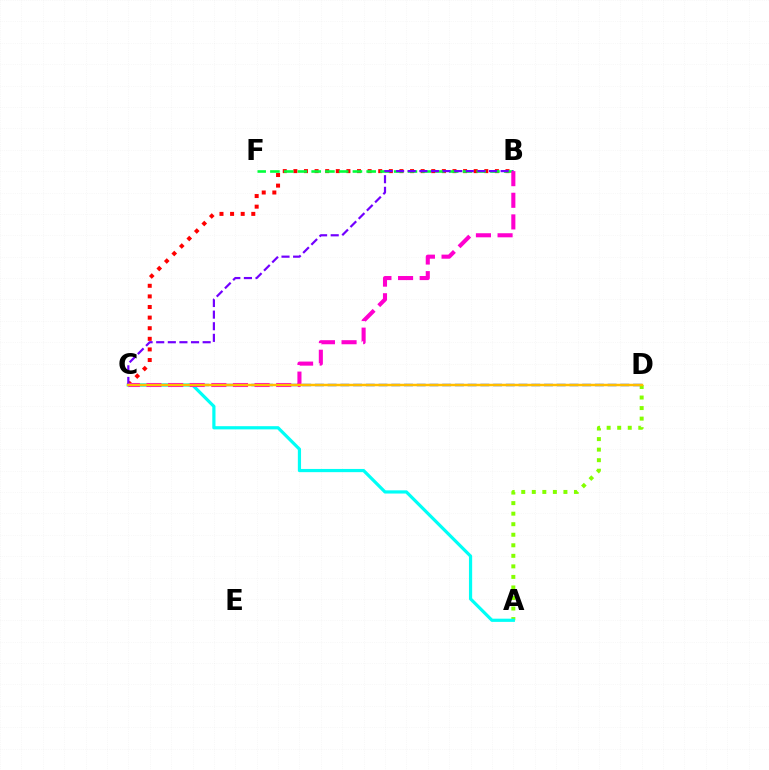{('C', 'D'): [{'color': '#004bff', 'line_style': 'dashed', 'thickness': 1.73}, {'color': '#ffbd00', 'line_style': 'solid', 'thickness': 1.77}], ('A', 'D'): [{'color': '#84ff00', 'line_style': 'dotted', 'thickness': 2.86}], ('B', 'C'): [{'color': '#ff0000', 'line_style': 'dotted', 'thickness': 2.88}, {'color': '#7200ff', 'line_style': 'dashed', 'thickness': 1.58}, {'color': '#ff00cf', 'line_style': 'dashed', 'thickness': 2.94}], ('A', 'C'): [{'color': '#00fff6', 'line_style': 'solid', 'thickness': 2.31}], ('B', 'F'): [{'color': '#00ff39', 'line_style': 'dashed', 'thickness': 1.87}]}